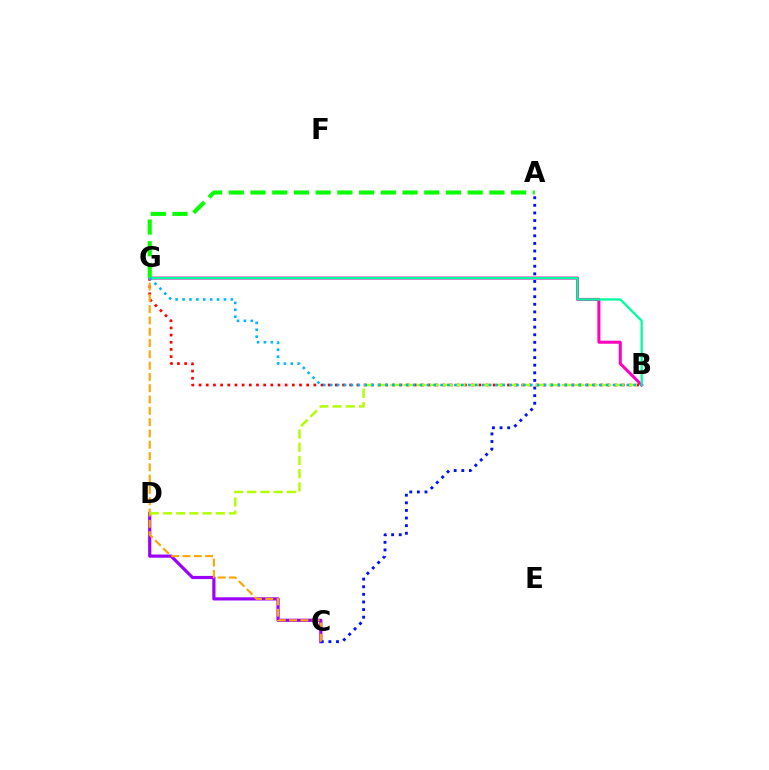{('B', 'G'): [{'color': '#ff00bd', 'line_style': 'solid', 'thickness': 2.18}, {'color': '#00ff9d', 'line_style': 'solid', 'thickness': 1.65}, {'color': '#ff0000', 'line_style': 'dotted', 'thickness': 1.95}, {'color': '#00b5ff', 'line_style': 'dotted', 'thickness': 1.87}], ('A', 'G'): [{'color': '#08ff00', 'line_style': 'dashed', 'thickness': 2.95}], ('C', 'D'): [{'color': '#9b00ff', 'line_style': 'solid', 'thickness': 2.3}], ('A', 'C'): [{'color': '#0010ff', 'line_style': 'dotted', 'thickness': 2.07}], ('C', 'G'): [{'color': '#ffa500', 'line_style': 'dashed', 'thickness': 1.54}], ('B', 'D'): [{'color': '#b3ff00', 'line_style': 'dashed', 'thickness': 1.79}]}